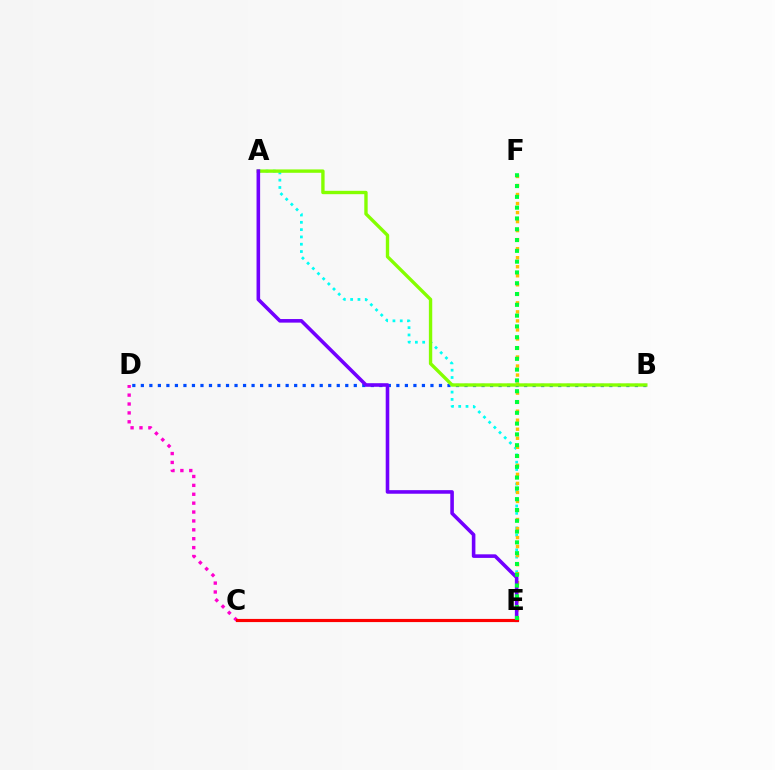{('B', 'D'): [{'color': '#004bff', 'line_style': 'dotted', 'thickness': 2.31}], ('A', 'E'): [{'color': '#00fff6', 'line_style': 'dotted', 'thickness': 1.98}, {'color': '#7200ff', 'line_style': 'solid', 'thickness': 2.58}], ('C', 'D'): [{'color': '#ff00cf', 'line_style': 'dotted', 'thickness': 2.42}], ('E', 'F'): [{'color': '#ffbd00', 'line_style': 'dotted', 'thickness': 2.45}, {'color': '#00ff39', 'line_style': 'dotted', 'thickness': 2.93}], ('A', 'B'): [{'color': '#84ff00', 'line_style': 'solid', 'thickness': 2.42}], ('C', 'E'): [{'color': '#ff0000', 'line_style': 'solid', 'thickness': 2.27}]}